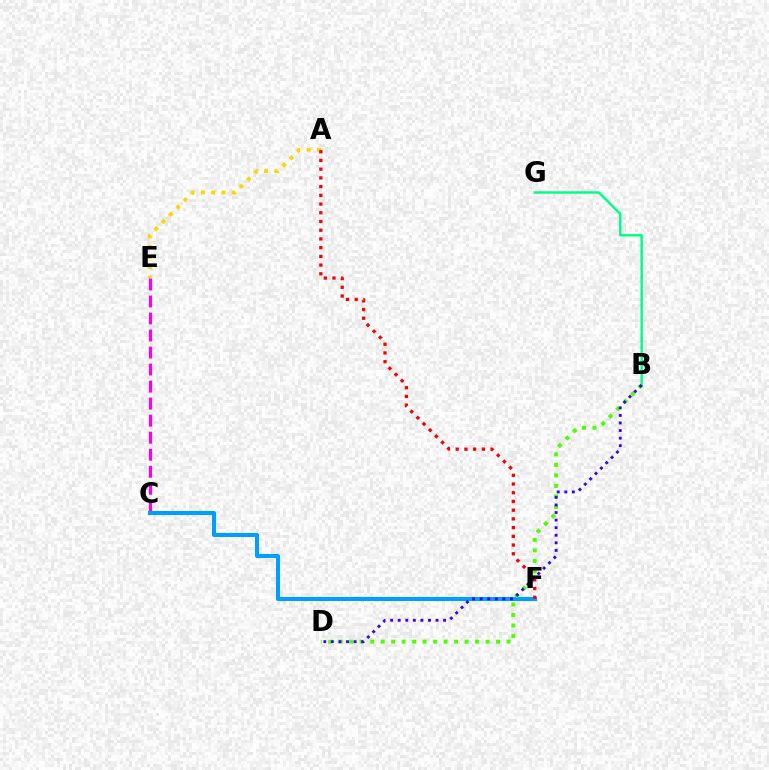{('C', 'E'): [{'color': '#ff00ed', 'line_style': 'dashed', 'thickness': 2.31}], ('C', 'F'): [{'color': '#009eff', 'line_style': 'solid', 'thickness': 2.92}], ('B', 'G'): [{'color': '#00ff86', 'line_style': 'solid', 'thickness': 1.76}], ('A', 'E'): [{'color': '#ffd500', 'line_style': 'dotted', 'thickness': 2.79}], ('B', 'D'): [{'color': '#4fff00', 'line_style': 'dotted', 'thickness': 2.85}, {'color': '#3700ff', 'line_style': 'dotted', 'thickness': 2.06}], ('A', 'F'): [{'color': '#ff0000', 'line_style': 'dotted', 'thickness': 2.37}]}